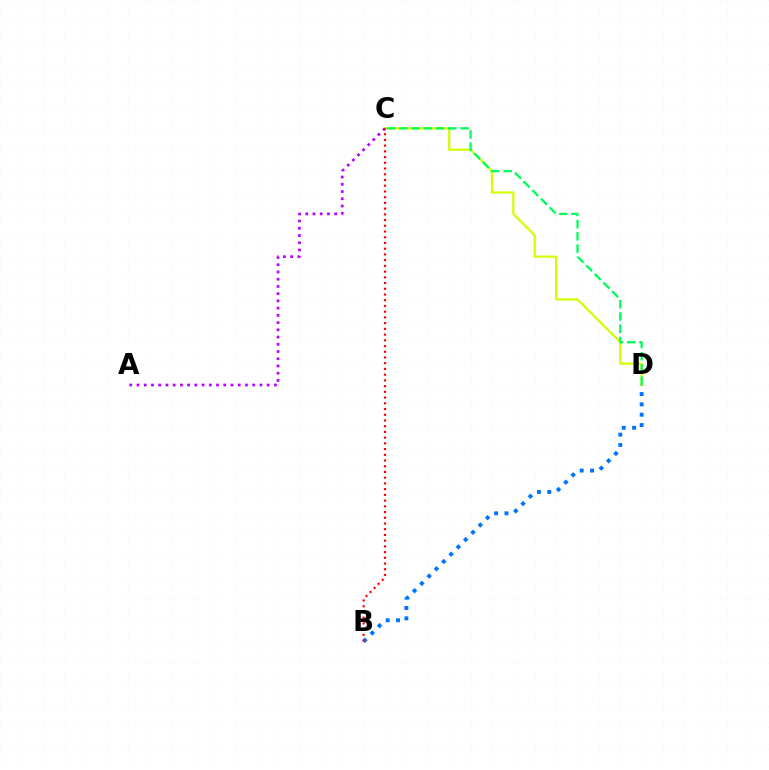{('B', 'D'): [{'color': '#0074ff', 'line_style': 'dotted', 'thickness': 2.81}], ('C', 'D'): [{'color': '#d1ff00', 'line_style': 'solid', 'thickness': 1.59}, {'color': '#00ff5c', 'line_style': 'dashed', 'thickness': 1.66}], ('A', 'C'): [{'color': '#b900ff', 'line_style': 'dotted', 'thickness': 1.96}], ('B', 'C'): [{'color': '#ff0000', 'line_style': 'dotted', 'thickness': 1.56}]}